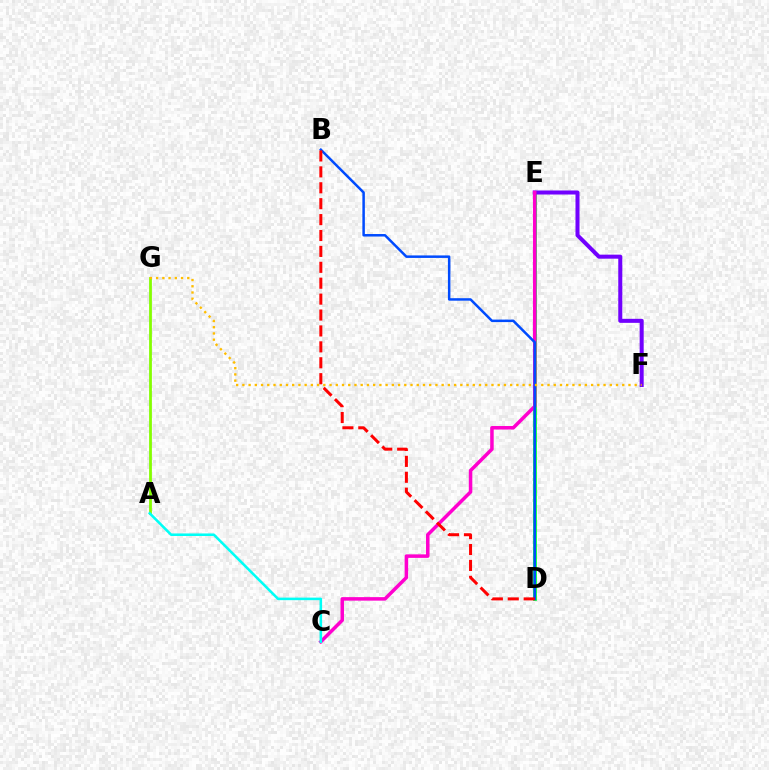{('A', 'G'): [{'color': '#84ff00', 'line_style': 'solid', 'thickness': 2.0}], ('D', 'E'): [{'color': '#00ff39', 'line_style': 'solid', 'thickness': 2.72}], ('E', 'F'): [{'color': '#7200ff', 'line_style': 'solid', 'thickness': 2.9}], ('C', 'E'): [{'color': '#ff00cf', 'line_style': 'solid', 'thickness': 2.53}], ('B', 'D'): [{'color': '#004bff', 'line_style': 'solid', 'thickness': 1.8}, {'color': '#ff0000', 'line_style': 'dashed', 'thickness': 2.16}], ('A', 'C'): [{'color': '#00fff6', 'line_style': 'solid', 'thickness': 1.84}], ('F', 'G'): [{'color': '#ffbd00', 'line_style': 'dotted', 'thickness': 1.69}]}